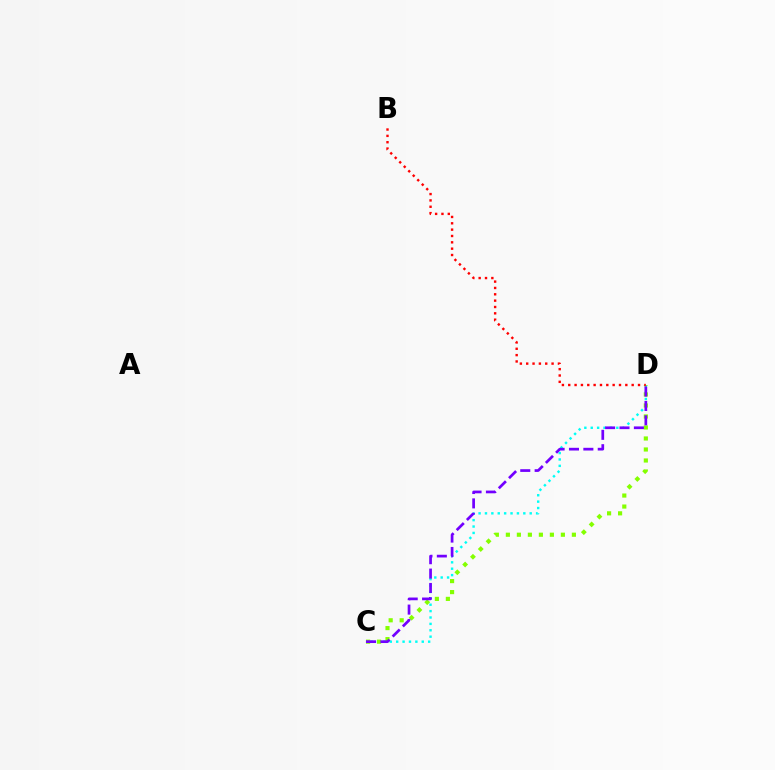{('C', 'D'): [{'color': '#00fff6', 'line_style': 'dotted', 'thickness': 1.74}, {'color': '#84ff00', 'line_style': 'dotted', 'thickness': 2.99}, {'color': '#7200ff', 'line_style': 'dashed', 'thickness': 1.95}], ('B', 'D'): [{'color': '#ff0000', 'line_style': 'dotted', 'thickness': 1.72}]}